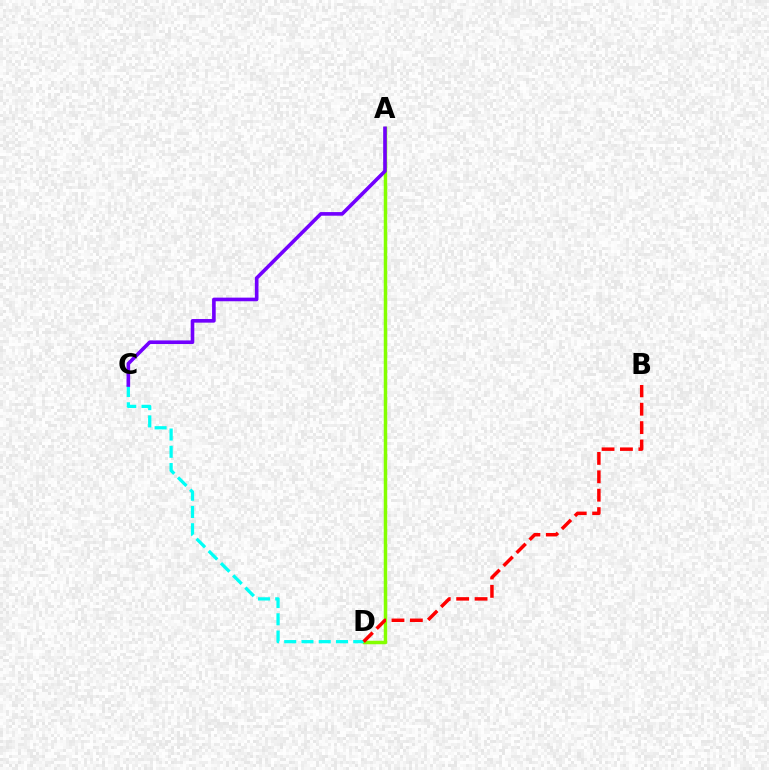{('A', 'D'): [{'color': '#84ff00', 'line_style': 'solid', 'thickness': 2.51}], ('C', 'D'): [{'color': '#00fff6', 'line_style': 'dashed', 'thickness': 2.34}], ('B', 'D'): [{'color': '#ff0000', 'line_style': 'dashed', 'thickness': 2.5}], ('A', 'C'): [{'color': '#7200ff', 'line_style': 'solid', 'thickness': 2.61}]}